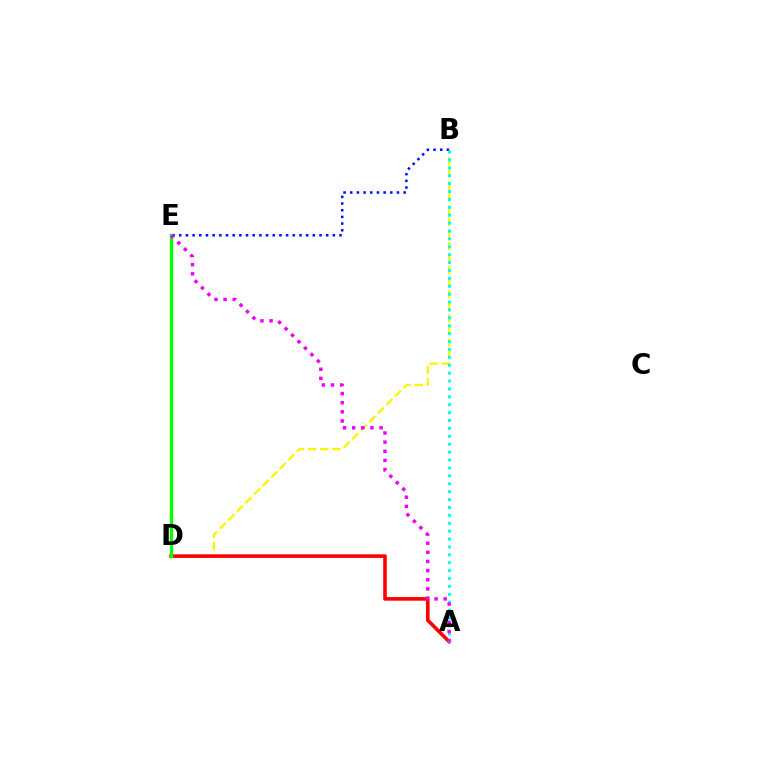{('B', 'D'): [{'color': '#fcf500', 'line_style': 'dashed', 'thickness': 1.64}], ('B', 'E'): [{'color': '#0010ff', 'line_style': 'dotted', 'thickness': 1.82}], ('A', 'D'): [{'color': '#ff0000', 'line_style': 'solid', 'thickness': 2.6}], ('A', 'B'): [{'color': '#00fff6', 'line_style': 'dotted', 'thickness': 2.15}], ('D', 'E'): [{'color': '#08ff00', 'line_style': 'solid', 'thickness': 2.42}], ('A', 'E'): [{'color': '#ee00ff', 'line_style': 'dotted', 'thickness': 2.48}]}